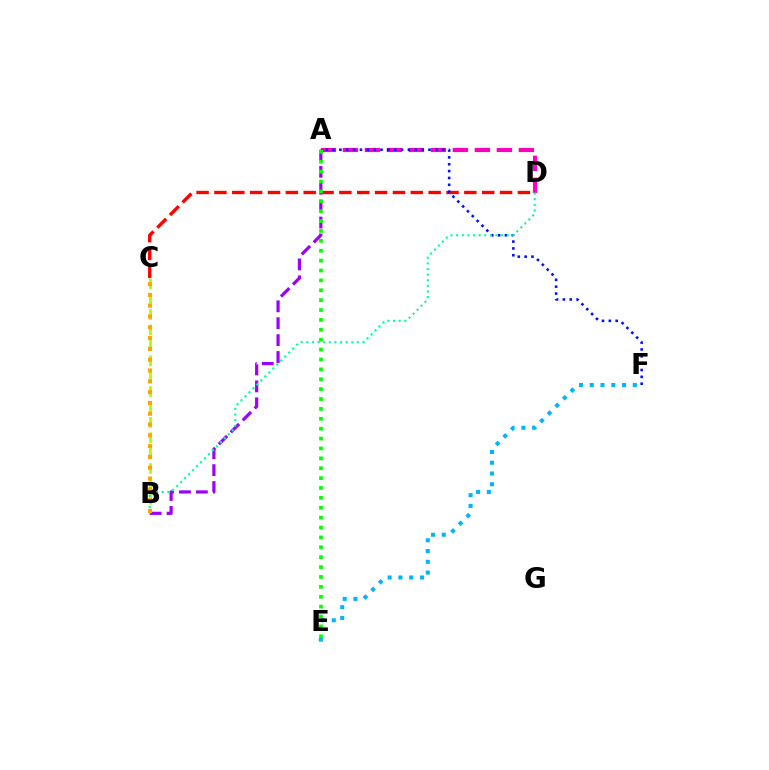{('B', 'C'): [{'color': '#b3ff00', 'line_style': 'dashed', 'thickness': 2.09}, {'color': '#ffa500', 'line_style': 'dotted', 'thickness': 2.94}], ('A', 'D'): [{'color': '#ff00bd', 'line_style': 'dashed', 'thickness': 2.99}], ('A', 'B'): [{'color': '#9b00ff', 'line_style': 'dashed', 'thickness': 2.3}], ('C', 'D'): [{'color': '#ff0000', 'line_style': 'dashed', 'thickness': 2.43}], ('A', 'F'): [{'color': '#0010ff', 'line_style': 'dotted', 'thickness': 1.86}], ('B', 'D'): [{'color': '#00ff9d', 'line_style': 'dotted', 'thickness': 1.53}], ('E', 'F'): [{'color': '#00b5ff', 'line_style': 'dotted', 'thickness': 2.92}], ('A', 'E'): [{'color': '#08ff00', 'line_style': 'dotted', 'thickness': 2.69}]}